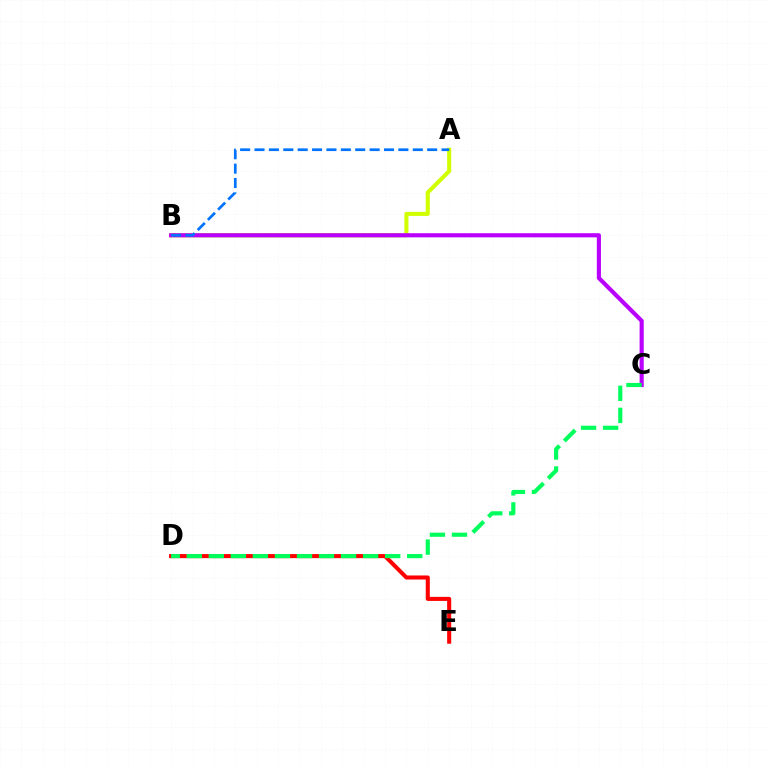{('A', 'B'): [{'color': '#d1ff00', 'line_style': 'solid', 'thickness': 2.94}, {'color': '#0074ff', 'line_style': 'dashed', 'thickness': 1.95}], ('B', 'C'): [{'color': '#b900ff', 'line_style': 'solid', 'thickness': 2.97}], ('D', 'E'): [{'color': '#ff0000', 'line_style': 'solid', 'thickness': 2.92}], ('C', 'D'): [{'color': '#00ff5c', 'line_style': 'dashed', 'thickness': 3.0}]}